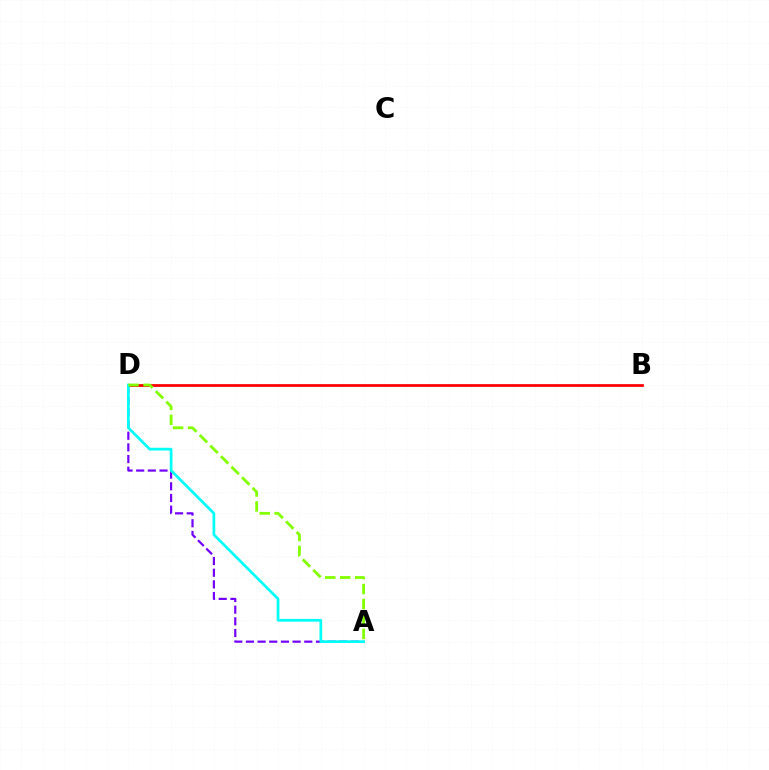{('A', 'D'): [{'color': '#7200ff', 'line_style': 'dashed', 'thickness': 1.58}, {'color': '#00fff6', 'line_style': 'solid', 'thickness': 1.96}, {'color': '#84ff00', 'line_style': 'dashed', 'thickness': 2.03}], ('B', 'D'): [{'color': '#ff0000', 'line_style': 'solid', 'thickness': 1.99}]}